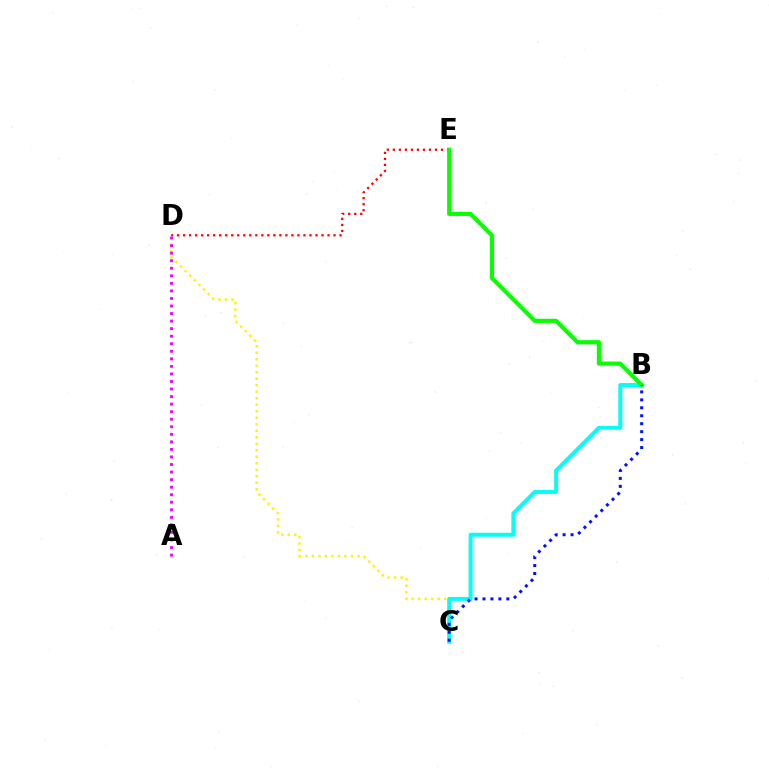{('C', 'D'): [{'color': '#fcf500', 'line_style': 'dotted', 'thickness': 1.77}], ('B', 'C'): [{'color': '#00fff6', 'line_style': 'solid', 'thickness': 2.84}, {'color': '#0010ff', 'line_style': 'dotted', 'thickness': 2.16}], ('D', 'E'): [{'color': '#ff0000', 'line_style': 'dotted', 'thickness': 1.63}], ('B', 'E'): [{'color': '#08ff00', 'line_style': 'solid', 'thickness': 2.98}], ('A', 'D'): [{'color': '#ee00ff', 'line_style': 'dotted', 'thickness': 2.05}]}